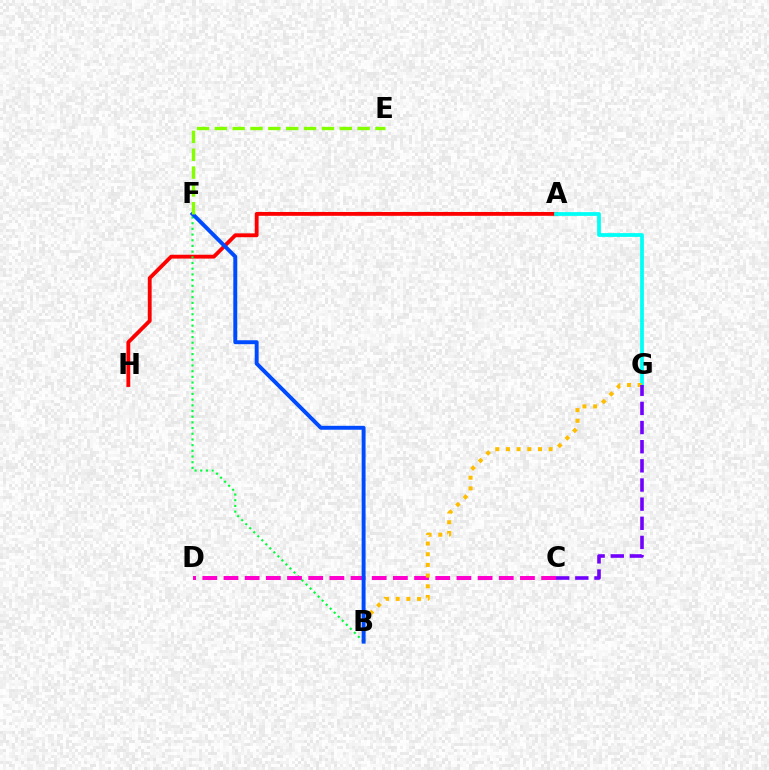{('A', 'H'): [{'color': '#ff0000', 'line_style': 'solid', 'thickness': 2.77}], ('B', 'F'): [{'color': '#00ff39', 'line_style': 'dotted', 'thickness': 1.55}, {'color': '#004bff', 'line_style': 'solid', 'thickness': 2.82}], ('A', 'G'): [{'color': '#00fff6', 'line_style': 'solid', 'thickness': 2.72}], ('C', 'D'): [{'color': '#ff00cf', 'line_style': 'dashed', 'thickness': 2.88}], ('B', 'G'): [{'color': '#ffbd00', 'line_style': 'dotted', 'thickness': 2.9}], ('E', 'F'): [{'color': '#84ff00', 'line_style': 'dashed', 'thickness': 2.42}], ('C', 'G'): [{'color': '#7200ff', 'line_style': 'dashed', 'thickness': 2.6}]}